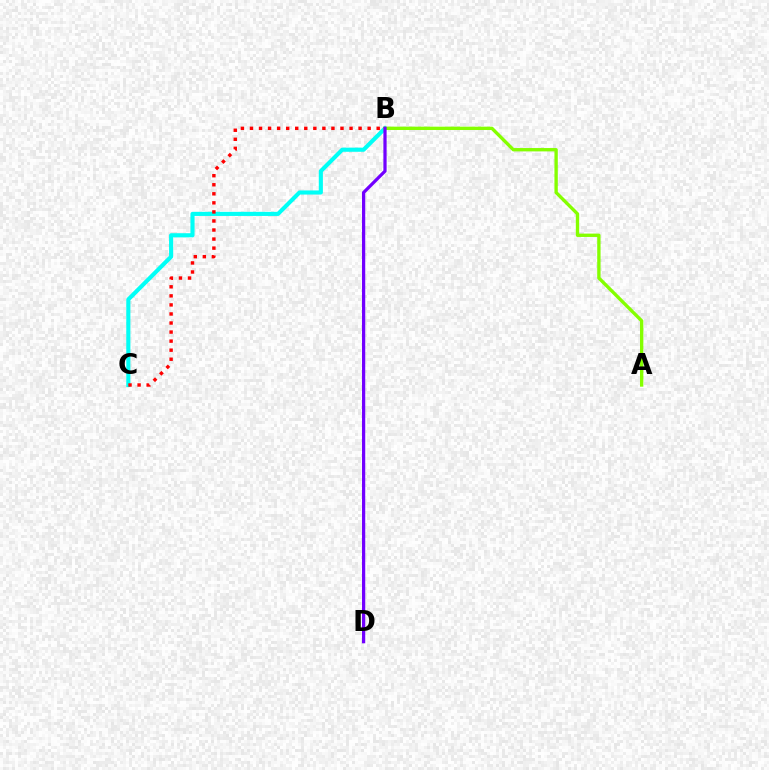{('B', 'C'): [{'color': '#00fff6', 'line_style': 'solid', 'thickness': 2.96}, {'color': '#ff0000', 'line_style': 'dotted', 'thickness': 2.46}], ('A', 'B'): [{'color': '#84ff00', 'line_style': 'solid', 'thickness': 2.41}], ('B', 'D'): [{'color': '#7200ff', 'line_style': 'solid', 'thickness': 2.33}]}